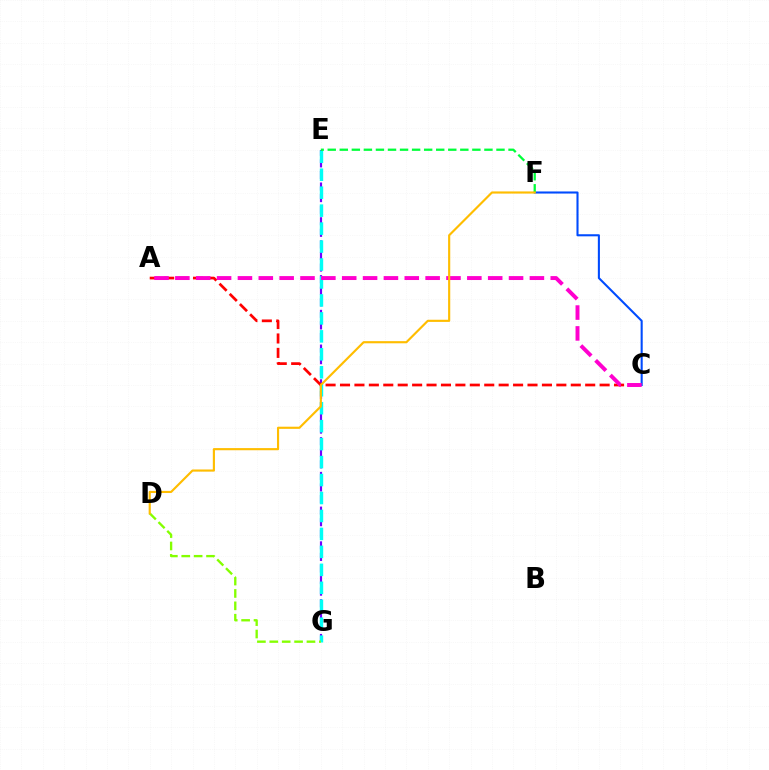{('E', 'G'): [{'color': '#7200ff', 'line_style': 'dashed', 'thickness': 1.57}, {'color': '#00fff6', 'line_style': 'dashed', 'thickness': 2.44}], ('C', 'F'): [{'color': '#004bff', 'line_style': 'solid', 'thickness': 1.5}], ('D', 'G'): [{'color': '#84ff00', 'line_style': 'dashed', 'thickness': 1.68}], ('A', 'C'): [{'color': '#ff0000', 'line_style': 'dashed', 'thickness': 1.96}, {'color': '#ff00cf', 'line_style': 'dashed', 'thickness': 2.83}], ('E', 'F'): [{'color': '#00ff39', 'line_style': 'dashed', 'thickness': 1.64}], ('D', 'F'): [{'color': '#ffbd00', 'line_style': 'solid', 'thickness': 1.55}]}